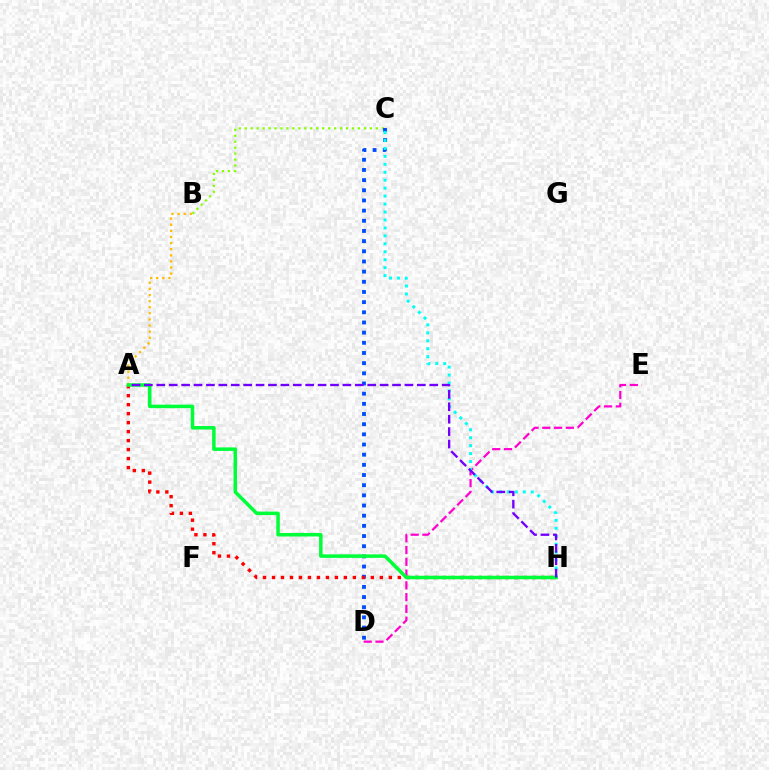{('B', 'C'): [{'color': '#84ff00', 'line_style': 'dotted', 'thickness': 1.62}], ('C', 'D'): [{'color': '#004bff', 'line_style': 'dotted', 'thickness': 2.76}], ('A', 'H'): [{'color': '#ff0000', 'line_style': 'dotted', 'thickness': 2.44}, {'color': '#00ff39', 'line_style': 'solid', 'thickness': 2.53}, {'color': '#7200ff', 'line_style': 'dashed', 'thickness': 1.69}], ('D', 'E'): [{'color': '#ff00cf', 'line_style': 'dashed', 'thickness': 1.6}], ('A', 'B'): [{'color': '#ffbd00', 'line_style': 'dotted', 'thickness': 1.66}], ('C', 'H'): [{'color': '#00fff6', 'line_style': 'dotted', 'thickness': 2.16}]}